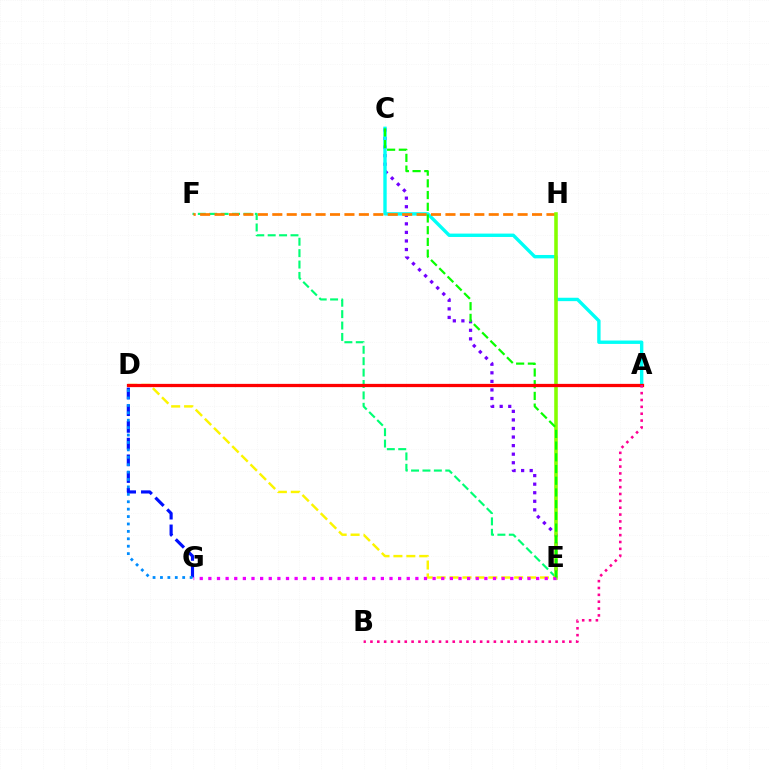{('C', 'E'): [{'color': '#7200ff', 'line_style': 'dotted', 'thickness': 2.33}, {'color': '#08ff00', 'line_style': 'dashed', 'thickness': 1.59}], ('A', 'C'): [{'color': '#00fff6', 'line_style': 'solid', 'thickness': 2.44}], ('E', 'F'): [{'color': '#00ff74', 'line_style': 'dashed', 'thickness': 1.55}], ('F', 'H'): [{'color': '#ff7c00', 'line_style': 'dashed', 'thickness': 1.96}], ('D', 'G'): [{'color': '#0010ff', 'line_style': 'dashed', 'thickness': 2.27}, {'color': '#008cff', 'line_style': 'dotted', 'thickness': 2.01}], ('D', 'E'): [{'color': '#fcf500', 'line_style': 'dashed', 'thickness': 1.76}], ('E', 'H'): [{'color': '#84ff00', 'line_style': 'solid', 'thickness': 2.57}], ('E', 'G'): [{'color': '#ee00ff', 'line_style': 'dotted', 'thickness': 2.34}], ('A', 'D'): [{'color': '#ff0000', 'line_style': 'solid', 'thickness': 2.35}], ('A', 'B'): [{'color': '#ff0094', 'line_style': 'dotted', 'thickness': 1.86}]}